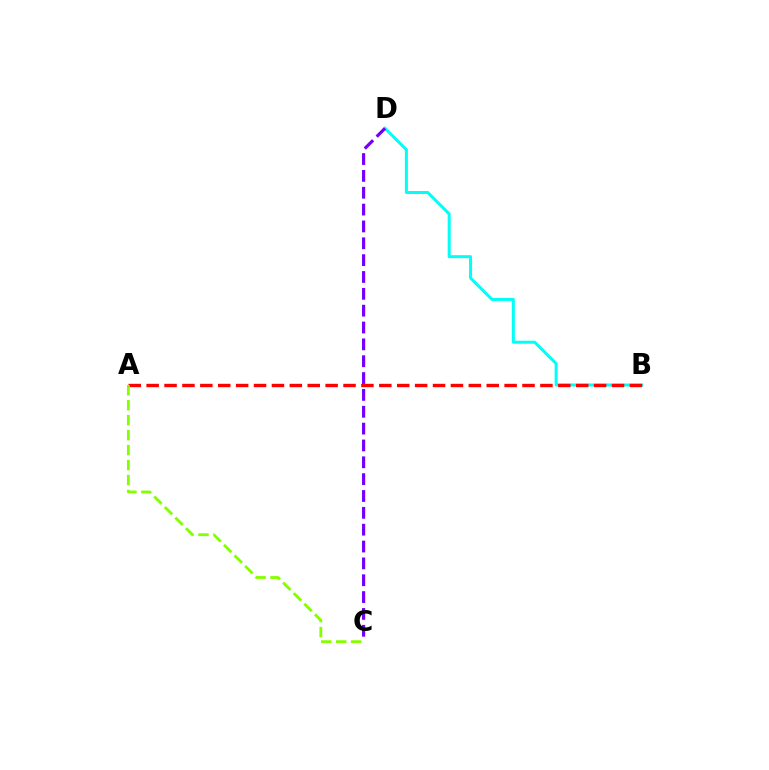{('B', 'D'): [{'color': '#00fff6', 'line_style': 'solid', 'thickness': 2.16}], ('A', 'B'): [{'color': '#ff0000', 'line_style': 'dashed', 'thickness': 2.43}], ('C', 'D'): [{'color': '#7200ff', 'line_style': 'dashed', 'thickness': 2.29}], ('A', 'C'): [{'color': '#84ff00', 'line_style': 'dashed', 'thickness': 2.03}]}